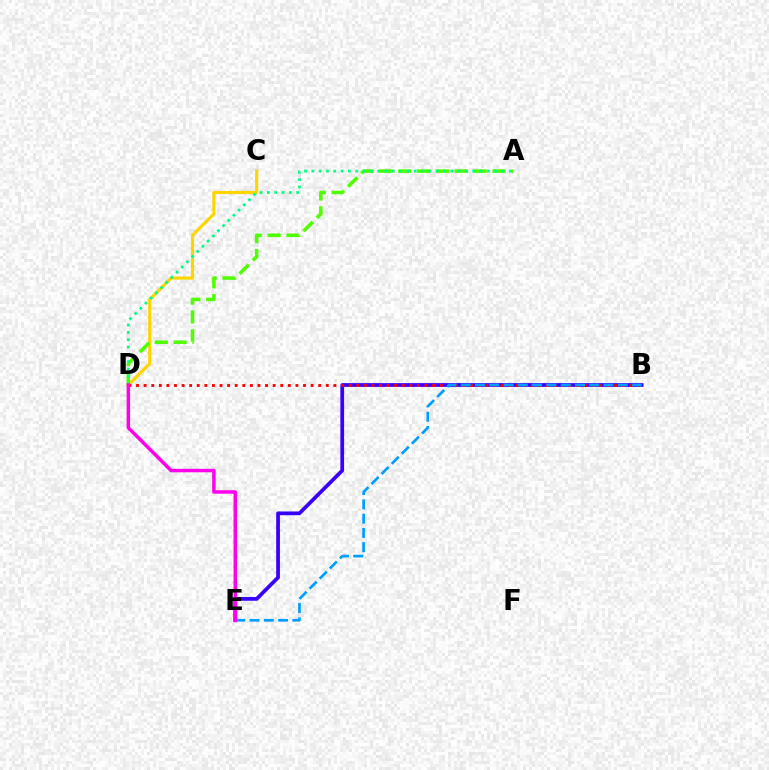{('C', 'D'): [{'color': '#ffd500', 'line_style': 'solid', 'thickness': 2.27}], ('A', 'D'): [{'color': '#4fff00', 'line_style': 'dashed', 'thickness': 2.56}, {'color': '#00ff86', 'line_style': 'dotted', 'thickness': 1.99}], ('B', 'E'): [{'color': '#3700ff', 'line_style': 'solid', 'thickness': 2.69}, {'color': '#009eff', 'line_style': 'dashed', 'thickness': 1.94}], ('B', 'D'): [{'color': '#ff0000', 'line_style': 'dotted', 'thickness': 2.06}], ('D', 'E'): [{'color': '#ff00ed', 'line_style': 'solid', 'thickness': 2.5}]}